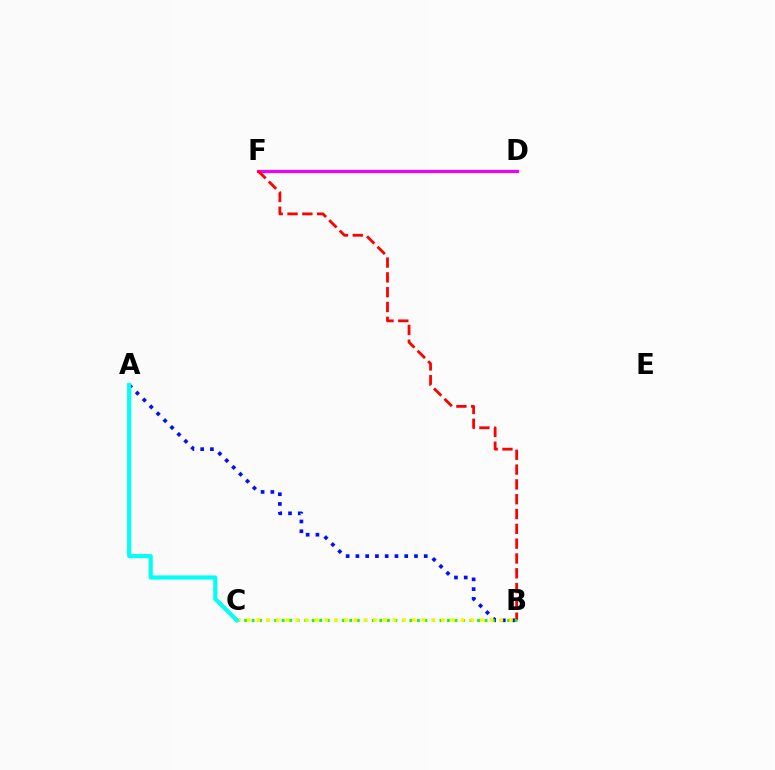{('D', 'F'): [{'color': '#ee00ff', 'line_style': 'solid', 'thickness': 2.31}], ('A', 'B'): [{'color': '#0010ff', 'line_style': 'dotted', 'thickness': 2.65}], ('B', 'F'): [{'color': '#ff0000', 'line_style': 'dashed', 'thickness': 2.01}], ('B', 'C'): [{'color': '#08ff00', 'line_style': 'dotted', 'thickness': 2.04}, {'color': '#fcf500', 'line_style': 'dotted', 'thickness': 2.64}], ('A', 'C'): [{'color': '#00fff6', 'line_style': 'solid', 'thickness': 2.99}]}